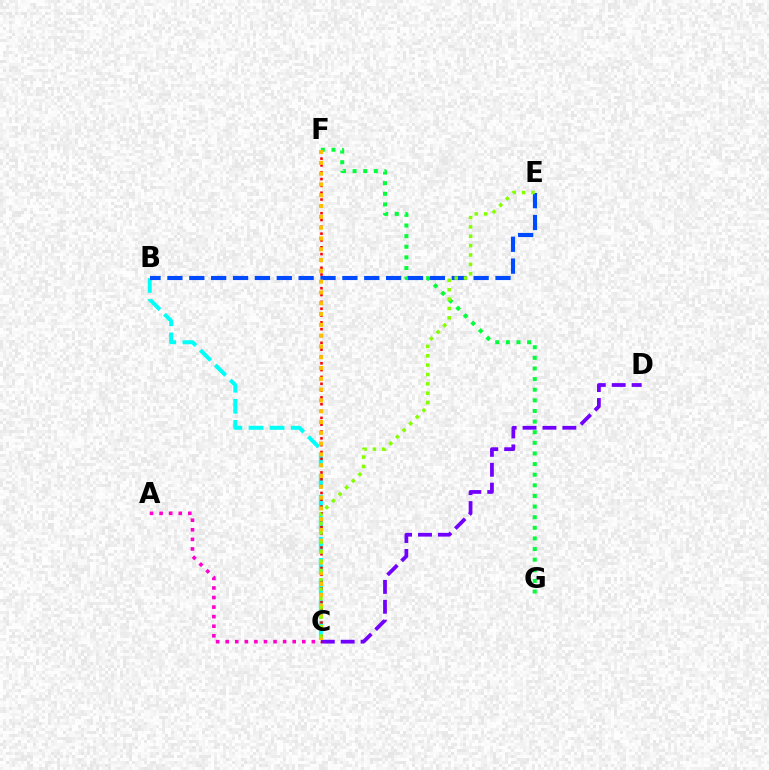{('C', 'D'): [{'color': '#7200ff', 'line_style': 'dashed', 'thickness': 2.7}], ('B', 'C'): [{'color': '#00fff6', 'line_style': 'dashed', 'thickness': 2.87}], ('F', 'G'): [{'color': '#00ff39', 'line_style': 'dotted', 'thickness': 2.89}], ('C', 'F'): [{'color': '#ff0000', 'line_style': 'dotted', 'thickness': 1.85}, {'color': '#ffbd00', 'line_style': 'dotted', 'thickness': 2.93}], ('B', 'E'): [{'color': '#004bff', 'line_style': 'dashed', 'thickness': 2.97}], ('A', 'C'): [{'color': '#ff00cf', 'line_style': 'dotted', 'thickness': 2.6}], ('C', 'E'): [{'color': '#84ff00', 'line_style': 'dotted', 'thickness': 2.54}]}